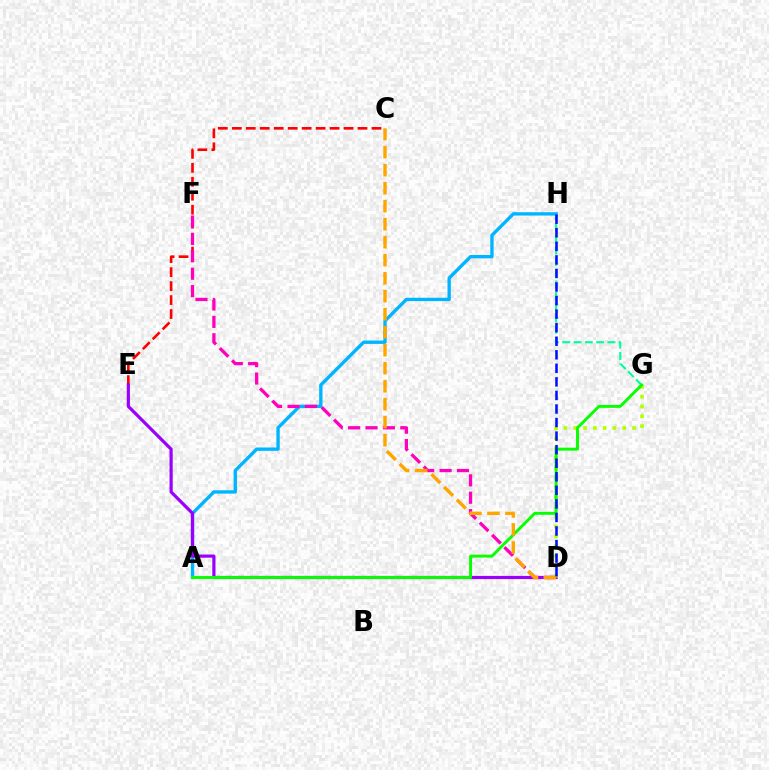{('G', 'H'): [{'color': '#00ff9d', 'line_style': 'dashed', 'thickness': 1.54}], ('A', 'H'): [{'color': '#00b5ff', 'line_style': 'solid', 'thickness': 2.41}], ('C', 'E'): [{'color': '#ff0000', 'line_style': 'dashed', 'thickness': 1.9}], ('D', 'E'): [{'color': '#9b00ff', 'line_style': 'solid', 'thickness': 2.3}], ('D', 'G'): [{'color': '#b3ff00', 'line_style': 'dotted', 'thickness': 2.67}], ('D', 'F'): [{'color': '#ff00bd', 'line_style': 'dashed', 'thickness': 2.36}], ('A', 'G'): [{'color': '#08ff00', 'line_style': 'solid', 'thickness': 2.11}], ('C', 'D'): [{'color': '#ffa500', 'line_style': 'dashed', 'thickness': 2.45}], ('D', 'H'): [{'color': '#0010ff', 'line_style': 'dashed', 'thickness': 1.84}]}